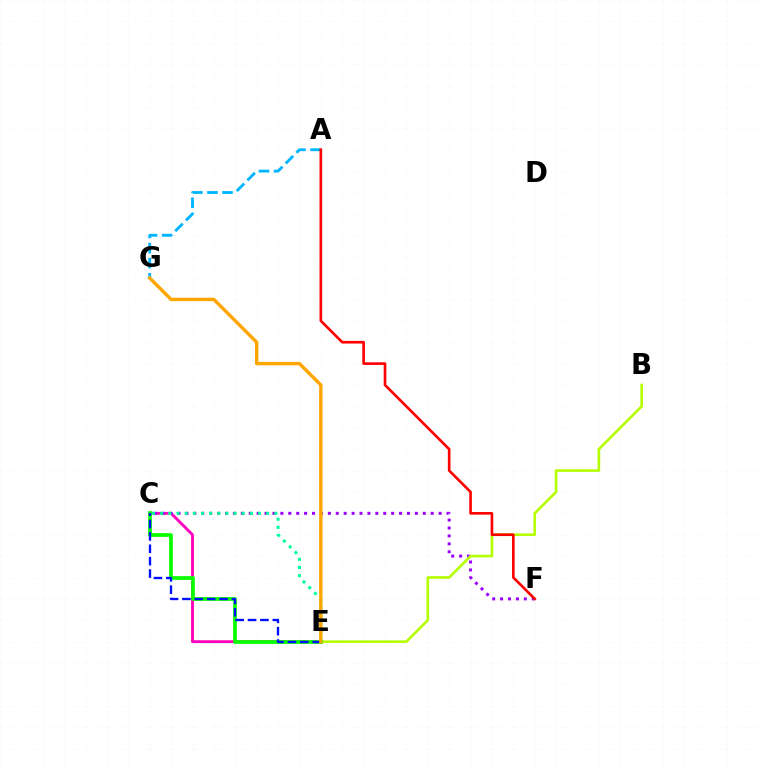{('C', 'E'): [{'color': '#ff00bd', 'line_style': 'solid', 'thickness': 2.06}, {'color': '#00ff9d', 'line_style': 'dotted', 'thickness': 2.22}, {'color': '#08ff00', 'line_style': 'solid', 'thickness': 2.68}, {'color': '#0010ff', 'line_style': 'dashed', 'thickness': 1.68}], ('A', 'G'): [{'color': '#00b5ff', 'line_style': 'dashed', 'thickness': 2.05}], ('C', 'F'): [{'color': '#9b00ff', 'line_style': 'dotted', 'thickness': 2.15}], ('B', 'E'): [{'color': '#b3ff00', 'line_style': 'solid', 'thickness': 1.9}], ('A', 'F'): [{'color': '#ff0000', 'line_style': 'solid', 'thickness': 1.9}], ('E', 'G'): [{'color': '#ffa500', 'line_style': 'solid', 'thickness': 2.44}]}